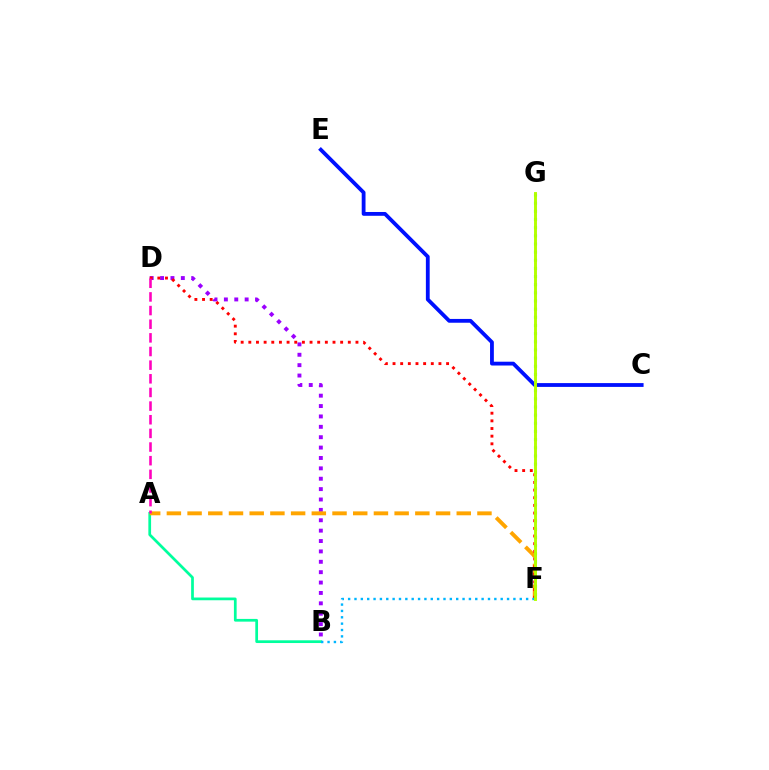{('F', 'G'): [{'color': '#08ff00', 'line_style': 'dotted', 'thickness': 2.21}, {'color': '#b3ff00', 'line_style': 'solid', 'thickness': 2.1}], ('A', 'B'): [{'color': '#00ff9d', 'line_style': 'solid', 'thickness': 1.96}], ('C', 'E'): [{'color': '#0010ff', 'line_style': 'solid', 'thickness': 2.74}], ('B', 'D'): [{'color': '#9b00ff', 'line_style': 'dotted', 'thickness': 2.82}], ('A', 'F'): [{'color': '#ffa500', 'line_style': 'dashed', 'thickness': 2.81}], ('D', 'F'): [{'color': '#ff0000', 'line_style': 'dotted', 'thickness': 2.08}], ('A', 'D'): [{'color': '#ff00bd', 'line_style': 'dashed', 'thickness': 1.85}], ('B', 'F'): [{'color': '#00b5ff', 'line_style': 'dotted', 'thickness': 1.73}]}